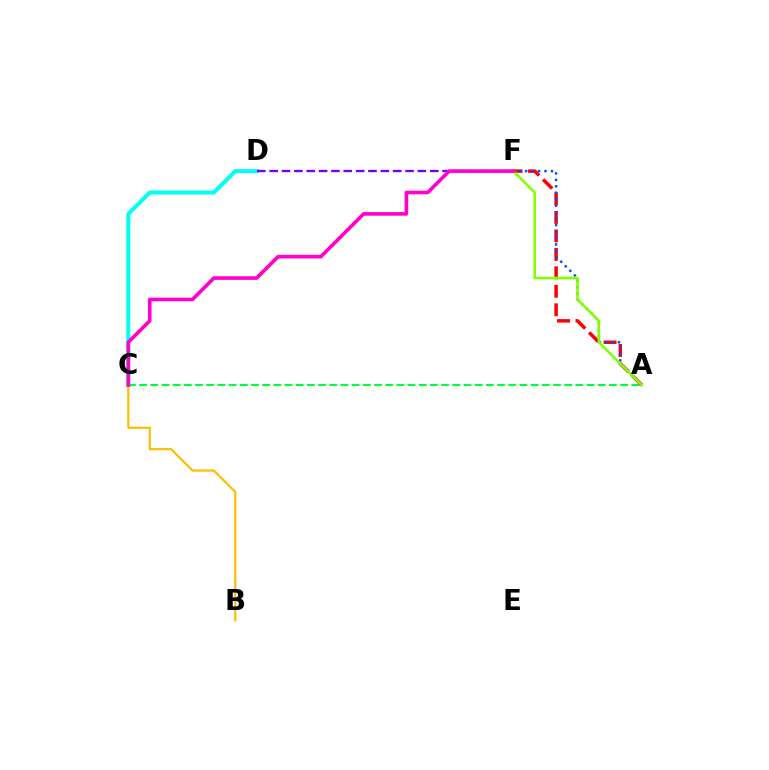{('C', 'D'): [{'color': '#00fff6', 'line_style': 'solid', 'thickness': 2.89}], ('A', 'C'): [{'color': '#00ff39', 'line_style': 'dashed', 'thickness': 1.52}], ('A', 'F'): [{'color': '#ff0000', 'line_style': 'dashed', 'thickness': 2.51}, {'color': '#004bff', 'line_style': 'dotted', 'thickness': 1.75}, {'color': '#84ff00', 'line_style': 'solid', 'thickness': 1.87}], ('D', 'F'): [{'color': '#7200ff', 'line_style': 'dashed', 'thickness': 1.68}], ('B', 'C'): [{'color': '#ffbd00', 'line_style': 'solid', 'thickness': 1.58}], ('C', 'F'): [{'color': '#ff00cf', 'line_style': 'solid', 'thickness': 2.61}]}